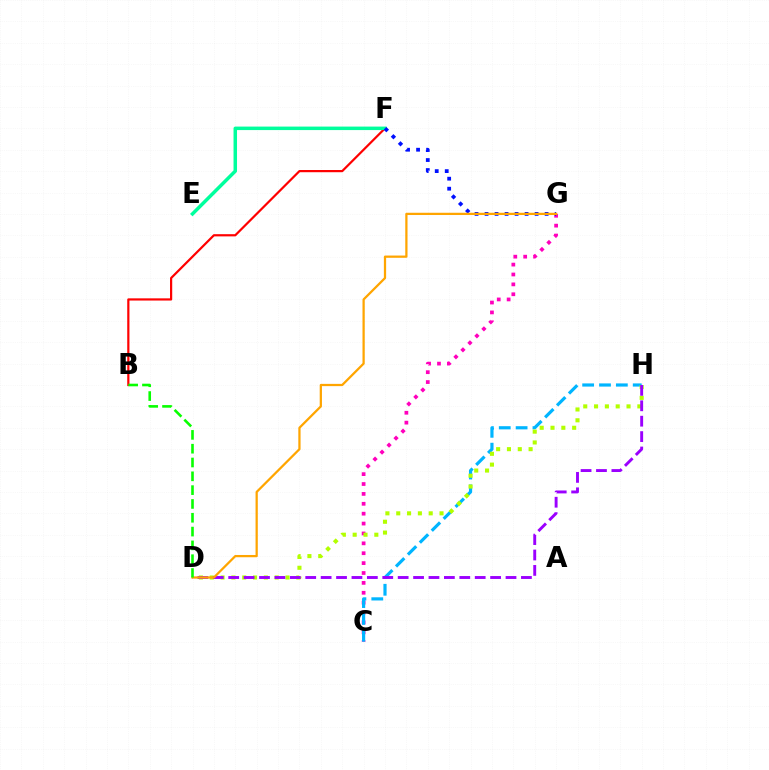{('C', 'G'): [{'color': '#ff00bd', 'line_style': 'dotted', 'thickness': 2.69}], ('B', 'F'): [{'color': '#ff0000', 'line_style': 'solid', 'thickness': 1.59}], ('C', 'H'): [{'color': '#00b5ff', 'line_style': 'dashed', 'thickness': 2.29}], ('E', 'F'): [{'color': '#00ff9d', 'line_style': 'solid', 'thickness': 2.51}], ('D', 'H'): [{'color': '#b3ff00', 'line_style': 'dotted', 'thickness': 2.94}, {'color': '#9b00ff', 'line_style': 'dashed', 'thickness': 2.09}], ('F', 'G'): [{'color': '#0010ff', 'line_style': 'dotted', 'thickness': 2.72}], ('D', 'G'): [{'color': '#ffa500', 'line_style': 'solid', 'thickness': 1.62}], ('B', 'D'): [{'color': '#08ff00', 'line_style': 'dashed', 'thickness': 1.88}]}